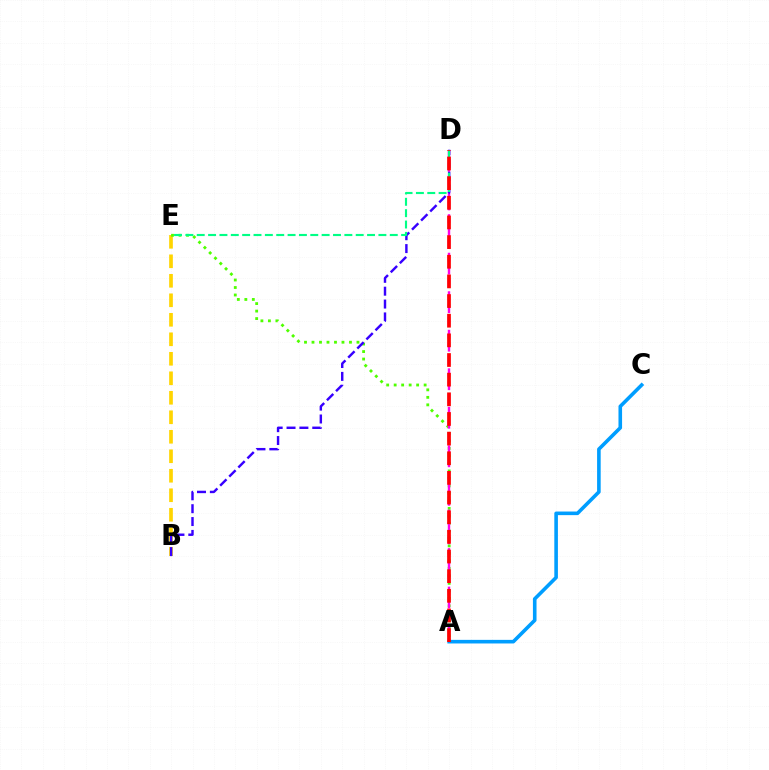{('B', 'E'): [{'color': '#ffd500', 'line_style': 'dashed', 'thickness': 2.65}], ('A', 'E'): [{'color': '#4fff00', 'line_style': 'dotted', 'thickness': 2.04}], ('A', 'D'): [{'color': '#ff00ed', 'line_style': 'dashed', 'thickness': 1.74}, {'color': '#ff0000', 'line_style': 'dashed', 'thickness': 2.67}], ('B', 'D'): [{'color': '#3700ff', 'line_style': 'dashed', 'thickness': 1.75}], ('A', 'C'): [{'color': '#009eff', 'line_style': 'solid', 'thickness': 2.59}], ('D', 'E'): [{'color': '#00ff86', 'line_style': 'dashed', 'thickness': 1.54}]}